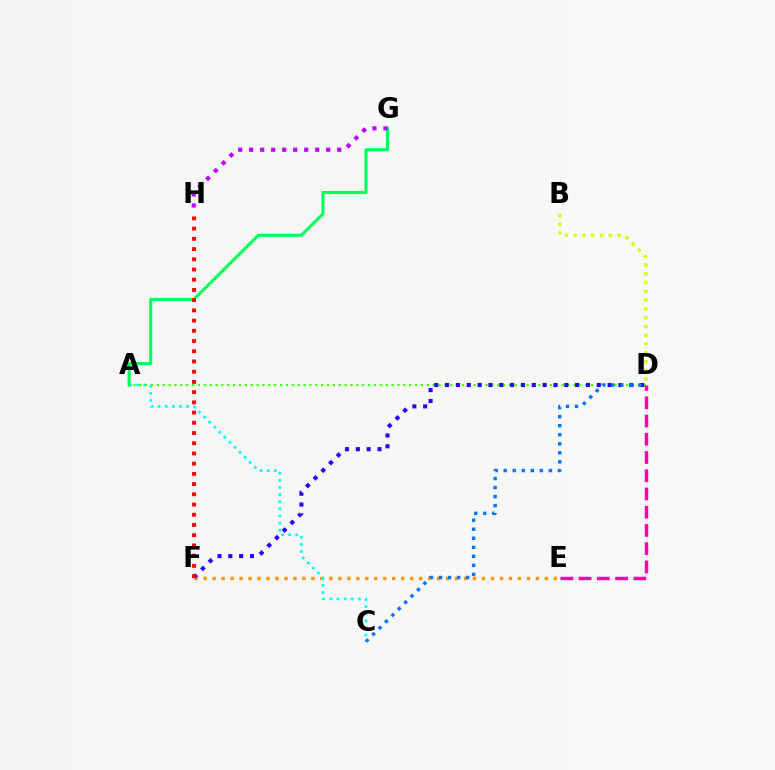{('E', 'F'): [{'color': '#ff9400', 'line_style': 'dotted', 'thickness': 2.44}], ('A', 'C'): [{'color': '#00fff6', 'line_style': 'dotted', 'thickness': 1.94}], ('A', 'D'): [{'color': '#3dff00', 'line_style': 'dotted', 'thickness': 1.59}], ('D', 'F'): [{'color': '#2500ff', 'line_style': 'dotted', 'thickness': 2.94}], ('C', 'D'): [{'color': '#0074ff', 'line_style': 'dotted', 'thickness': 2.45}], ('A', 'G'): [{'color': '#00ff5c', 'line_style': 'solid', 'thickness': 2.22}], ('B', 'D'): [{'color': '#d1ff00', 'line_style': 'dotted', 'thickness': 2.39}], ('D', 'E'): [{'color': '#ff00ac', 'line_style': 'dashed', 'thickness': 2.48}], ('F', 'H'): [{'color': '#ff0000', 'line_style': 'dotted', 'thickness': 2.78}], ('G', 'H'): [{'color': '#b900ff', 'line_style': 'dotted', 'thickness': 2.99}]}